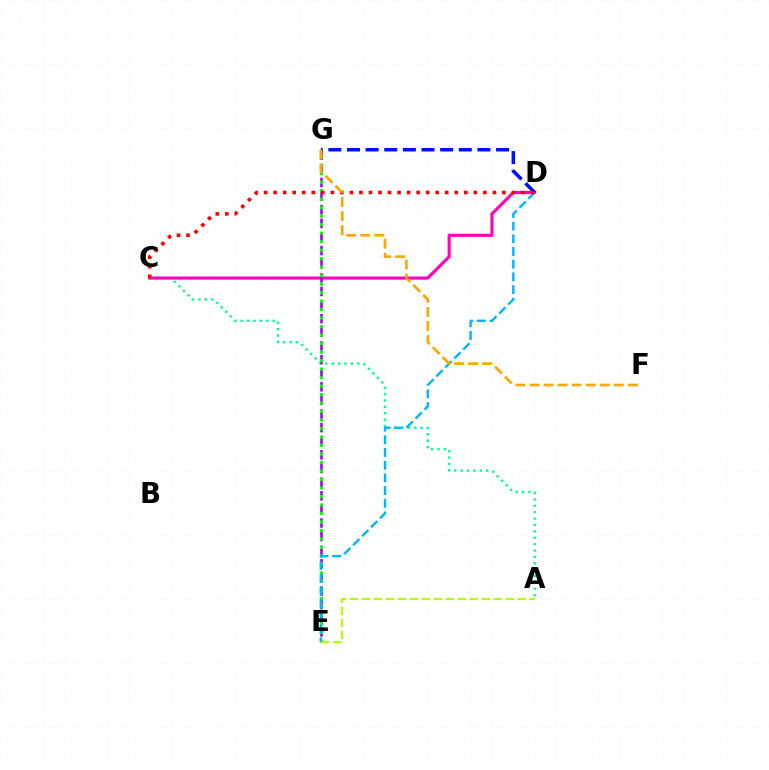{('A', 'C'): [{'color': '#00ff9d', 'line_style': 'dotted', 'thickness': 1.73}], ('C', 'D'): [{'color': '#ff00bd', 'line_style': 'solid', 'thickness': 2.23}, {'color': '#ff0000', 'line_style': 'dotted', 'thickness': 2.59}], ('E', 'G'): [{'color': '#9b00ff', 'line_style': 'dashed', 'thickness': 1.85}, {'color': '#08ff00', 'line_style': 'dotted', 'thickness': 2.31}], ('D', 'G'): [{'color': '#0010ff', 'line_style': 'dashed', 'thickness': 2.53}], ('D', 'E'): [{'color': '#00b5ff', 'line_style': 'dashed', 'thickness': 1.72}], ('A', 'E'): [{'color': '#b3ff00', 'line_style': 'dashed', 'thickness': 1.63}], ('F', 'G'): [{'color': '#ffa500', 'line_style': 'dashed', 'thickness': 1.91}]}